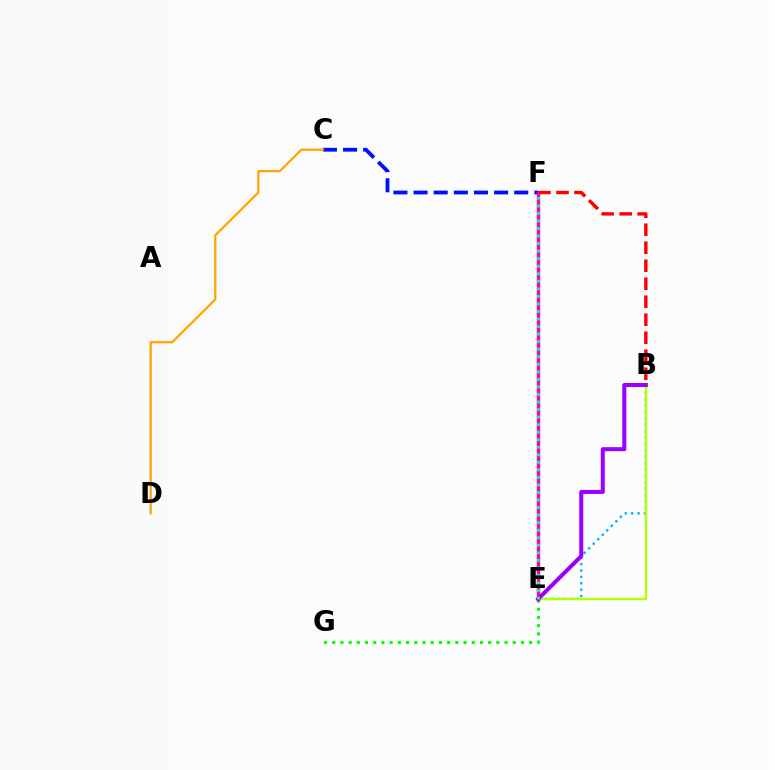{('B', 'E'): [{'color': '#00b5ff', 'line_style': 'dotted', 'thickness': 1.73}, {'color': '#b3ff00', 'line_style': 'solid', 'thickness': 1.7}, {'color': '#9b00ff', 'line_style': 'solid', 'thickness': 2.91}], ('C', 'F'): [{'color': '#0010ff', 'line_style': 'dashed', 'thickness': 2.74}], ('E', 'G'): [{'color': '#08ff00', 'line_style': 'dotted', 'thickness': 2.23}], ('E', 'F'): [{'color': '#ff00bd', 'line_style': 'solid', 'thickness': 2.49}, {'color': '#00ff9d', 'line_style': 'dotted', 'thickness': 2.05}], ('B', 'F'): [{'color': '#ff0000', 'line_style': 'dashed', 'thickness': 2.45}], ('C', 'D'): [{'color': '#ffa500', 'line_style': 'solid', 'thickness': 1.61}]}